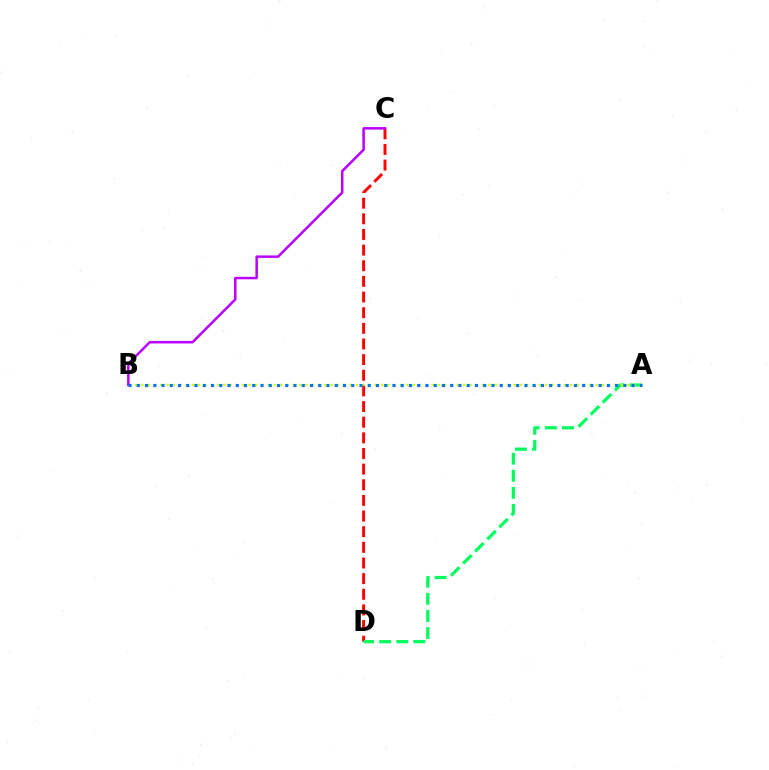{('C', 'D'): [{'color': '#ff0000', 'line_style': 'dashed', 'thickness': 2.13}], ('A', 'D'): [{'color': '#00ff5c', 'line_style': 'dashed', 'thickness': 2.32}], ('A', 'B'): [{'color': '#d1ff00', 'line_style': 'dotted', 'thickness': 1.71}, {'color': '#0074ff', 'line_style': 'dotted', 'thickness': 2.24}], ('B', 'C'): [{'color': '#b900ff', 'line_style': 'solid', 'thickness': 1.8}]}